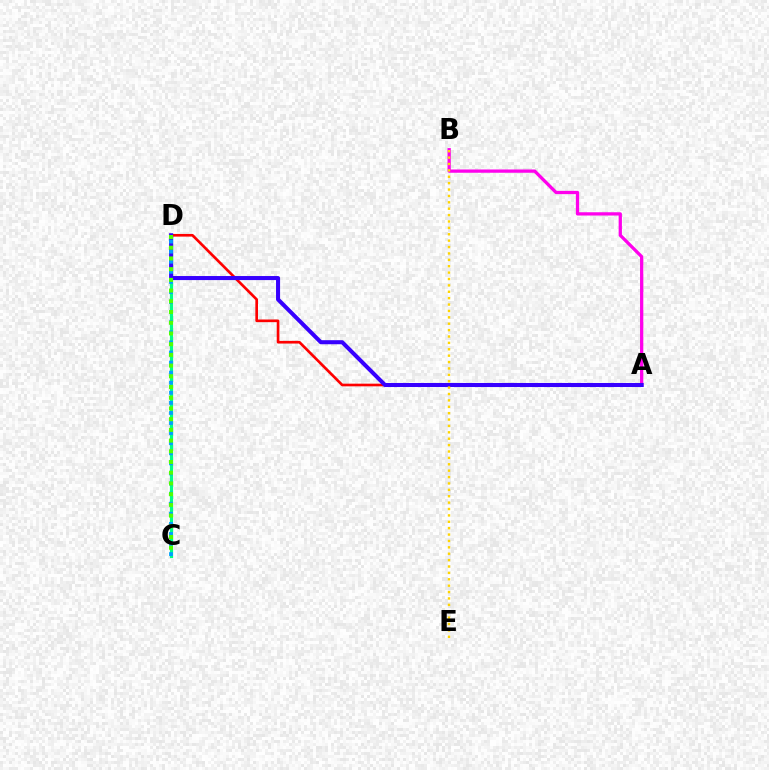{('C', 'D'): [{'color': '#00ff86', 'line_style': 'solid', 'thickness': 2.3}, {'color': '#009eff', 'line_style': 'dotted', 'thickness': 2.74}, {'color': '#4fff00', 'line_style': 'dotted', 'thickness': 2.91}], ('A', 'D'): [{'color': '#ff0000', 'line_style': 'solid', 'thickness': 1.91}, {'color': '#3700ff', 'line_style': 'solid', 'thickness': 2.92}], ('A', 'B'): [{'color': '#ff00ed', 'line_style': 'solid', 'thickness': 2.36}], ('B', 'E'): [{'color': '#ffd500', 'line_style': 'dotted', 'thickness': 1.74}]}